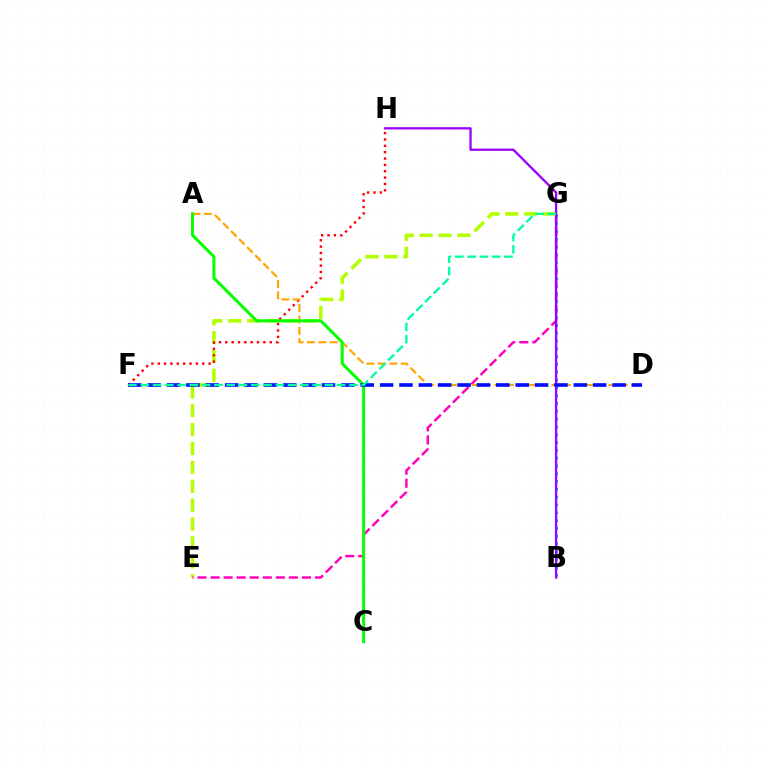{('B', 'G'): [{'color': '#00b5ff', 'line_style': 'dotted', 'thickness': 2.12}], ('E', 'G'): [{'color': '#b3ff00', 'line_style': 'dashed', 'thickness': 2.57}, {'color': '#ff00bd', 'line_style': 'dashed', 'thickness': 1.77}], ('F', 'H'): [{'color': '#ff0000', 'line_style': 'dotted', 'thickness': 1.73}], ('B', 'H'): [{'color': '#9b00ff', 'line_style': 'solid', 'thickness': 1.65}], ('A', 'D'): [{'color': '#ffa500', 'line_style': 'dashed', 'thickness': 1.55}], ('A', 'C'): [{'color': '#08ff00', 'line_style': 'solid', 'thickness': 2.16}], ('D', 'F'): [{'color': '#0010ff', 'line_style': 'dashed', 'thickness': 2.63}], ('F', 'G'): [{'color': '#00ff9d', 'line_style': 'dashed', 'thickness': 1.67}]}